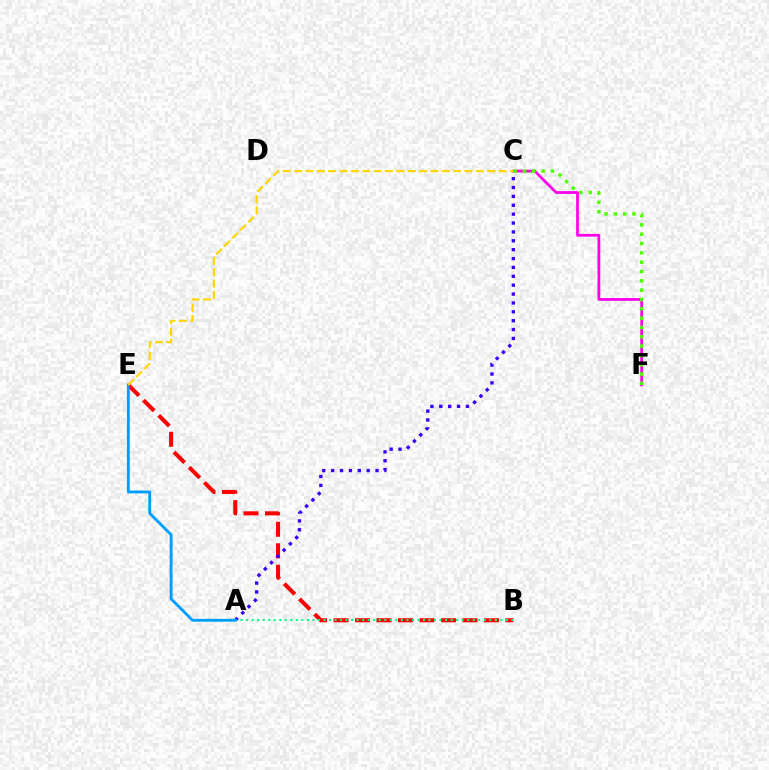{('B', 'E'): [{'color': '#ff0000', 'line_style': 'dashed', 'thickness': 2.92}], ('A', 'C'): [{'color': '#3700ff', 'line_style': 'dotted', 'thickness': 2.41}], ('C', 'F'): [{'color': '#ff00ed', 'line_style': 'solid', 'thickness': 1.99}, {'color': '#4fff00', 'line_style': 'dotted', 'thickness': 2.53}], ('A', 'B'): [{'color': '#00ff86', 'line_style': 'dotted', 'thickness': 1.5}], ('A', 'E'): [{'color': '#009eff', 'line_style': 'solid', 'thickness': 2.06}], ('C', 'E'): [{'color': '#ffd500', 'line_style': 'dashed', 'thickness': 1.54}]}